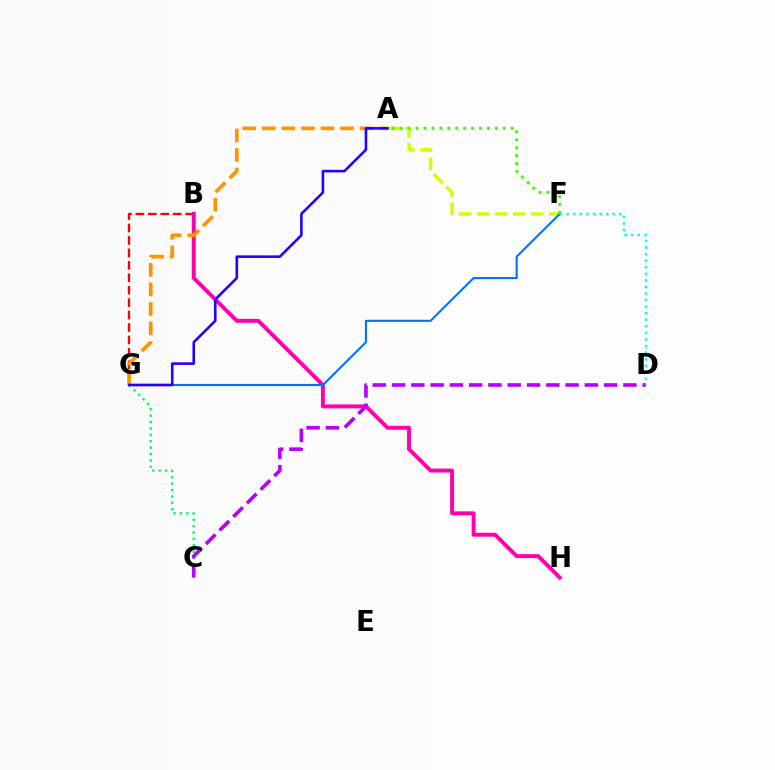{('A', 'F'): [{'color': '#d1ff00', 'line_style': 'dashed', 'thickness': 2.45}, {'color': '#3dff00', 'line_style': 'dotted', 'thickness': 2.15}], ('C', 'G'): [{'color': '#00ff5c', 'line_style': 'dotted', 'thickness': 1.74}], ('B', 'G'): [{'color': '#ff0000', 'line_style': 'dashed', 'thickness': 1.69}], ('B', 'H'): [{'color': '#ff00ac', 'line_style': 'solid', 'thickness': 2.83}], ('F', 'G'): [{'color': '#0074ff', 'line_style': 'solid', 'thickness': 1.52}], ('C', 'D'): [{'color': '#b900ff', 'line_style': 'dashed', 'thickness': 2.62}], ('D', 'F'): [{'color': '#00fff6', 'line_style': 'dotted', 'thickness': 1.78}], ('A', 'G'): [{'color': '#ff9400', 'line_style': 'dashed', 'thickness': 2.65}, {'color': '#2500ff', 'line_style': 'solid', 'thickness': 1.87}]}